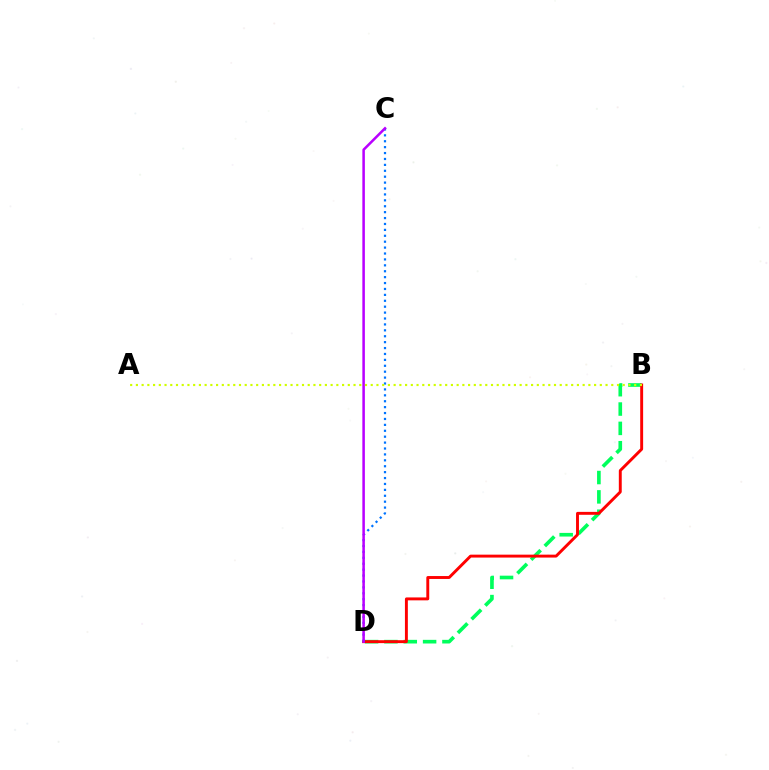{('B', 'D'): [{'color': '#00ff5c', 'line_style': 'dashed', 'thickness': 2.63}, {'color': '#ff0000', 'line_style': 'solid', 'thickness': 2.1}], ('C', 'D'): [{'color': '#0074ff', 'line_style': 'dotted', 'thickness': 1.61}, {'color': '#b900ff', 'line_style': 'solid', 'thickness': 1.82}], ('A', 'B'): [{'color': '#d1ff00', 'line_style': 'dotted', 'thickness': 1.56}]}